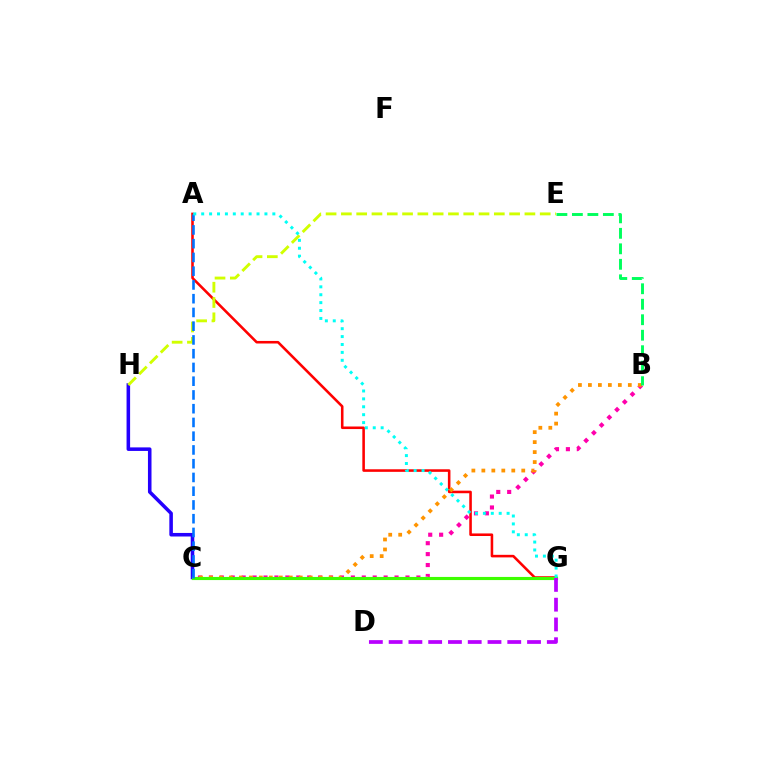{('C', 'H'): [{'color': '#2500ff', 'line_style': 'solid', 'thickness': 2.56}], ('A', 'G'): [{'color': '#ff0000', 'line_style': 'solid', 'thickness': 1.85}, {'color': '#00fff6', 'line_style': 'dotted', 'thickness': 2.15}], ('B', 'C'): [{'color': '#ff00ac', 'line_style': 'dotted', 'thickness': 2.97}, {'color': '#ff9400', 'line_style': 'dotted', 'thickness': 2.71}], ('E', 'H'): [{'color': '#d1ff00', 'line_style': 'dashed', 'thickness': 2.08}], ('C', 'G'): [{'color': '#3dff00', 'line_style': 'solid', 'thickness': 2.25}], ('B', 'E'): [{'color': '#00ff5c', 'line_style': 'dashed', 'thickness': 2.1}], ('A', 'C'): [{'color': '#0074ff', 'line_style': 'dashed', 'thickness': 1.87}], ('D', 'G'): [{'color': '#b900ff', 'line_style': 'dashed', 'thickness': 2.69}]}